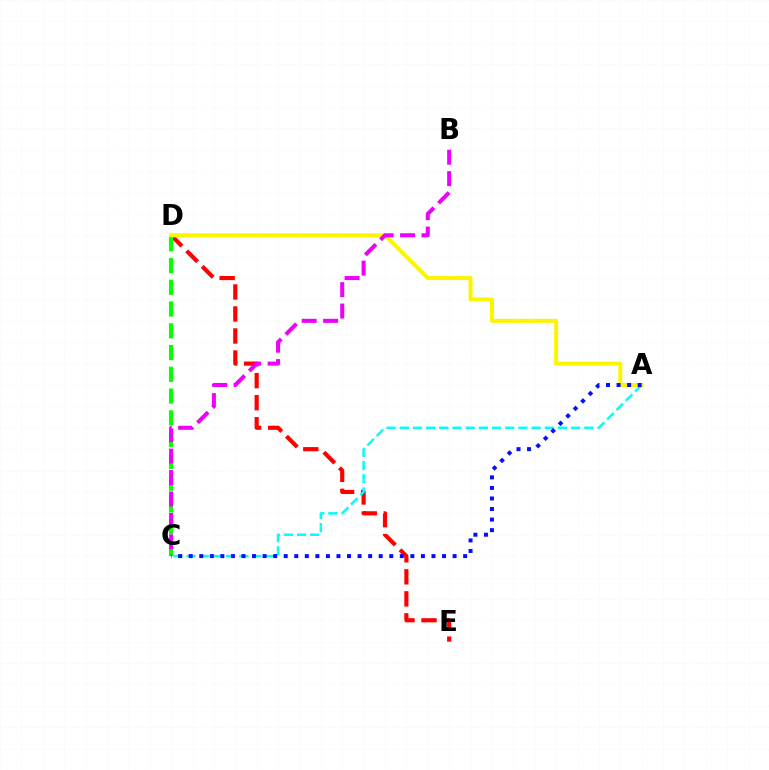{('D', 'E'): [{'color': '#ff0000', 'line_style': 'dashed', 'thickness': 2.99}], ('A', 'C'): [{'color': '#00fff6', 'line_style': 'dashed', 'thickness': 1.79}, {'color': '#0010ff', 'line_style': 'dotted', 'thickness': 2.87}], ('C', 'D'): [{'color': '#08ff00', 'line_style': 'dashed', 'thickness': 2.96}], ('A', 'D'): [{'color': '#fcf500', 'line_style': 'solid', 'thickness': 2.86}], ('B', 'C'): [{'color': '#ee00ff', 'line_style': 'dashed', 'thickness': 2.91}]}